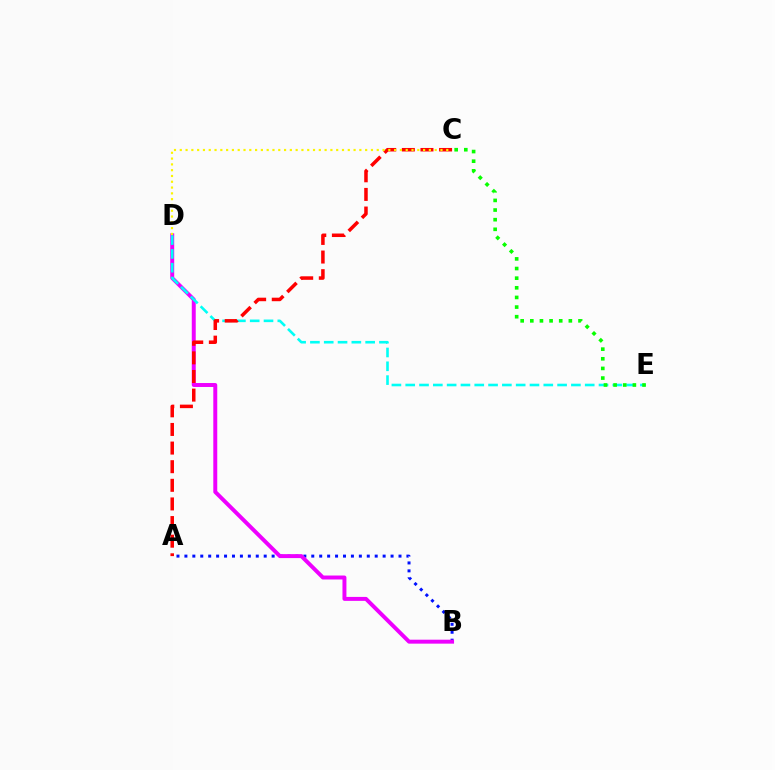{('A', 'B'): [{'color': '#0010ff', 'line_style': 'dotted', 'thickness': 2.15}], ('B', 'D'): [{'color': '#ee00ff', 'line_style': 'solid', 'thickness': 2.85}], ('D', 'E'): [{'color': '#00fff6', 'line_style': 'dashed', 'thickness': 1.88}], ('A', 'C'): [{'color': '#ff0000', 'line_style': 'dashed', 'thickness': 2.53}], ('C', 'E'): [{'color': '#08ff00', 'line_style': 'dotted', 'thickness': 2.62}], ('C', 'D'): [{'color': '#fcf500', 'line_style': 'dotted', 'thickness': 1.57}]}